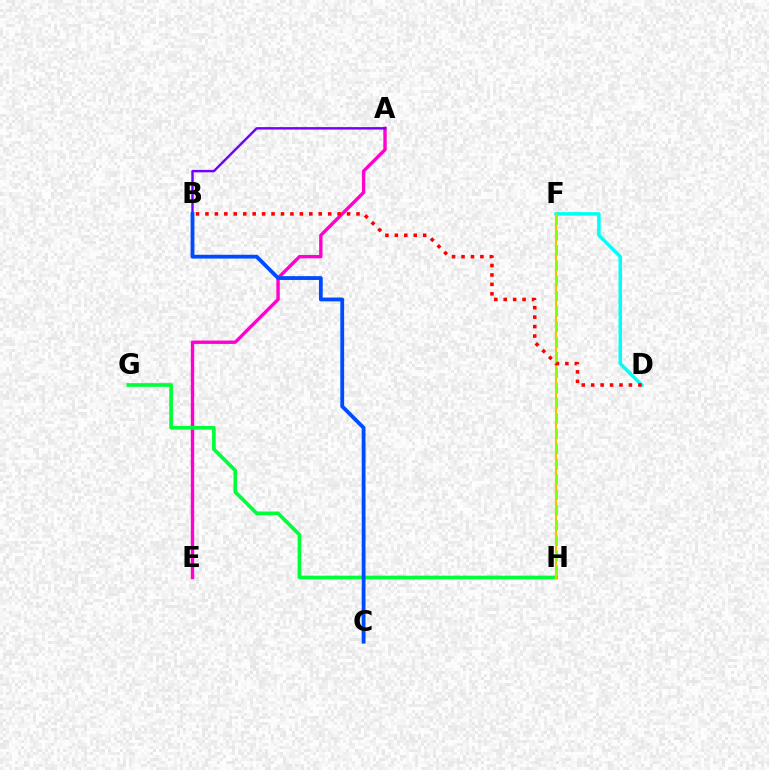{('A', 'E'): [{'color': '#ff00cf', 'line_style': 'solid', 'thickness': 2.43}], ('D', 'F'): [{'color': '#00fff6', 'line_style': 'solid', 'thickness': 2.54}], ('G', 'H'): [{'color': '#00ff39', 'line_style': 'solid', 'thickness': 2.64}], ('F', 'H'): [{'color': '#ffbd00', 'line_style': 'solid', 'thickness': 1.59}, {'color': '#84ff00', 'line_style': 'dashed', 'thickness': 2.08}], ('A', 'B'): [{'color': '#7200ff', 'line_style': 'solid', 'thickness': 1.75}], ('B', 'C'): [{'color': '#004bff', 'line_style': 'solid', 'thickness': 2.75}], ('B', 'D'): [{'color': '#ff0000', 'line_style': 'dotted', 'thickness': 2.57}]}